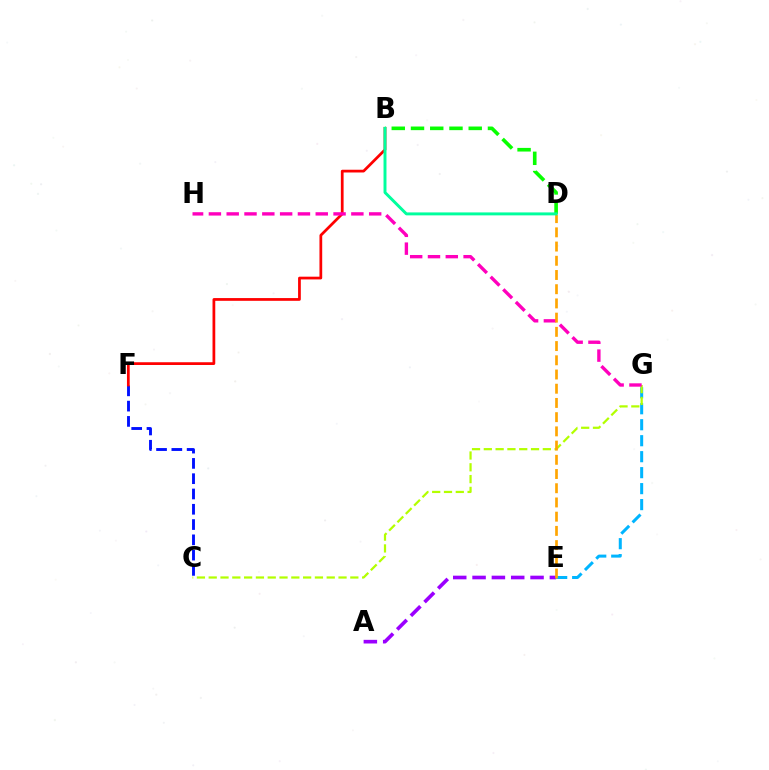{('A', 'E'): [{'color': '#9b00ff', 'line_style': 'dashed', 'thickness': 2.63}], ('C', 'F'): [{'color': '#0010ff', 'line_style': 'dashed', 'thickness': 2.08}], ('B', 'F'): [{'color': '#ff0000', 'line_style': 'solid', 'thickness': 1.97}], ('B', 'D'): [{'color': '#08ff00', 'line_style': 'dashed', 'thickness': 2.61}, {'color': '#00ff9d', 'line_style': 'solid', 'thickness': 2.12}], ('E', 'G'): [{'color': '#00b5ff', 'line_style': 'dashed', 'thickness': 2.17}], ('C', 'G'): [{'color': '#b3ff00', 'line_style': 'dashed', 'thickness': 1.6}], ('G', 'H'): [{'color': '#ff00bd', 'line_style': 'dashed', 'thickness': 2.42}], ('D', 'E'): [{'color': '#ffa500', 'line_style': 'dashed', 'thickness': 1.93}]}